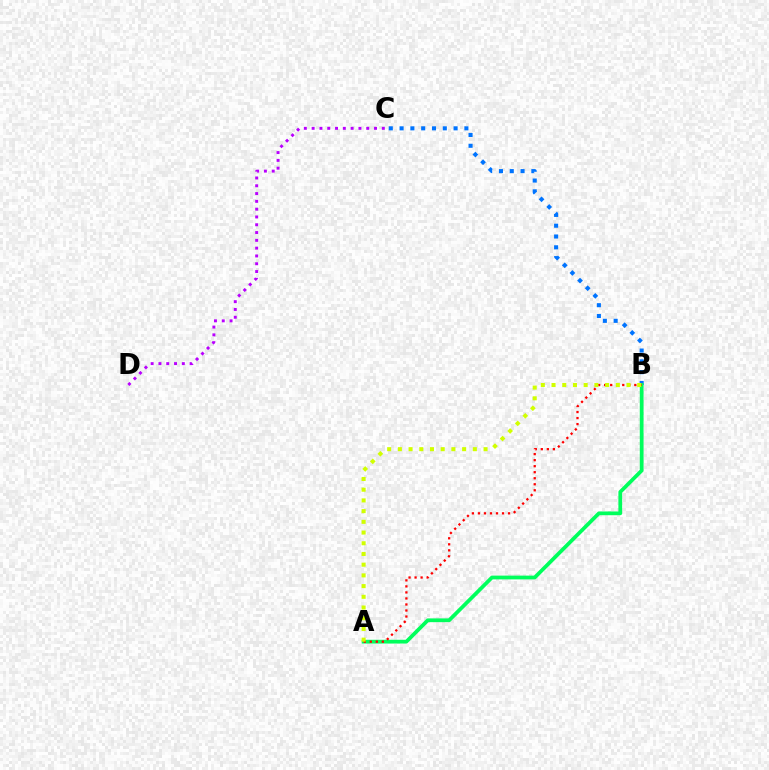{('B', 'C'): [{'color': '#0074ff', 'line_style': 'dotted', 'thickness': 2.93}], ('A', 'B'): [{'color': '#00ff5c', 'line_style': 'solid', 'thickness': 2.71}, {'color': '#ff0000', 'line_style': 'dotted', 'thickness': 1.64}, {'color': '#d1ff00', 'line_style': 'dotted', 'thickness': 2.91}], ('C', 'D'): [{'color': '#b900ff', 'line_style': 'dotted', 'thickness': 2.12}]}